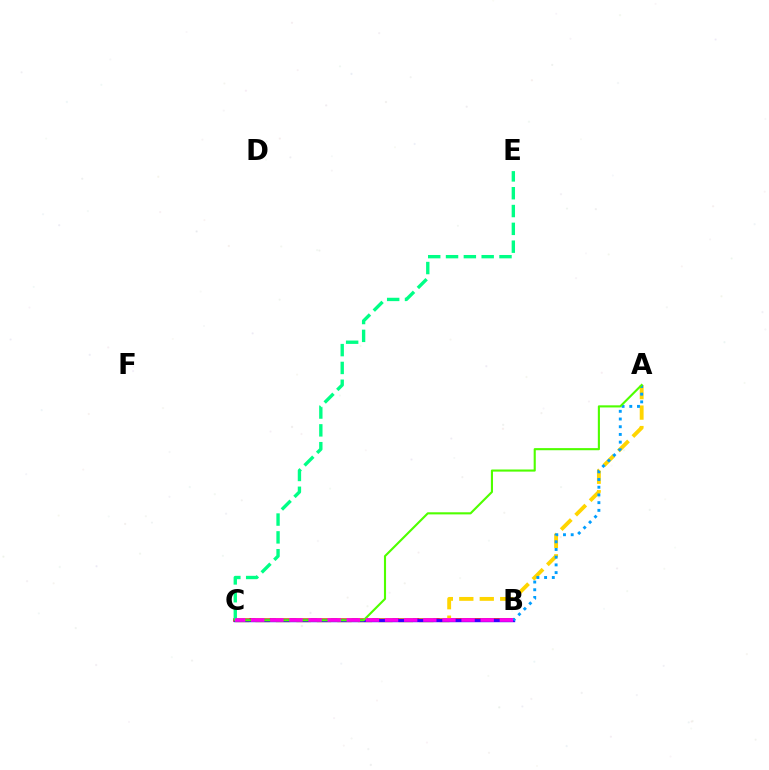{('B', 'C'): [{'color': '#ff0000', 'line_style': 'solid', 'thickness': 2.57}, {'color': '#3700ff', 'line_style': 'solid', 'thickness': 2.46}, {'color': '#ff00ed', 'line_style': 'dashed', 'thickness': 2.6}], ('A', 'C'): [{'color': '#ffd500', 'line_style': 'dashed', 'thickness': 2.78}, {'color': '#4fff00', 'line_style': 'solid', 'thickness': 1.53}], ('C', 'E'): [{'color': '#00ff86', 'line_style': 'dashed', 'thickness': 2.42}], ('A', 'B'): [{'color': '#009eff', 'line_style': 'dotted', 'thickness': 2.09}]}